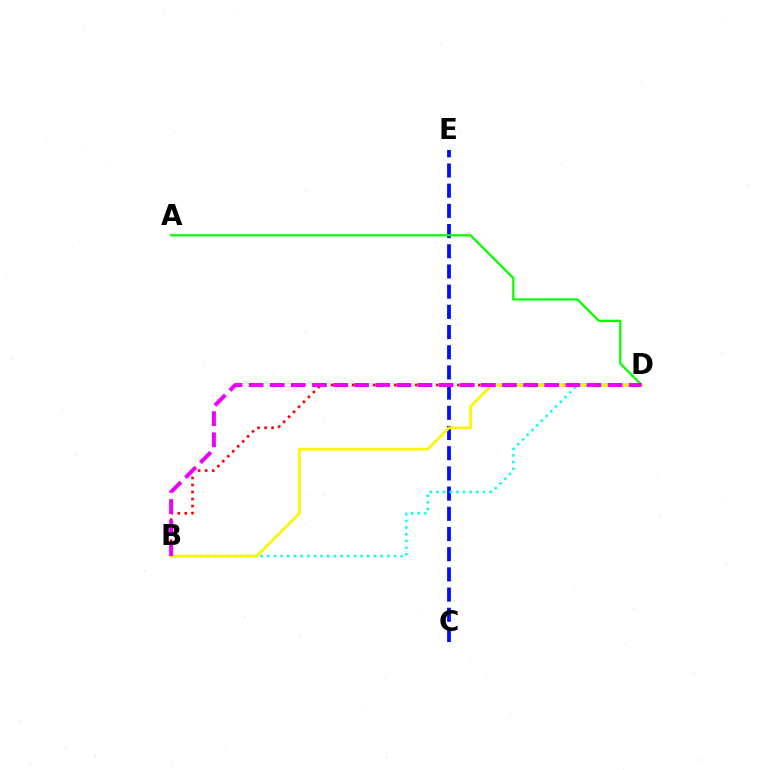{('B', 'D'): [{'color': '#ff0000', 'line_style': 'dotted', 'thickness': 1.91}, {'color': '#00fff6', 'line_style': 'dotted', 'thickness': 1.81}, {'color': '#fcf500', 'line_style': 'solid', 'thickness': 1.97}, {'color': '#ee00ff', 'line_style': 'dashed', 'thickness': 2.87}], ('C', 'E'): [{'color': '#0010ff', 'line_style': 'dashed', 'thickness': 2.74}], ('A', 'D'): [{'color': '#08ff00', 'line_style': 'solid', 'thickness': 1.66}]}